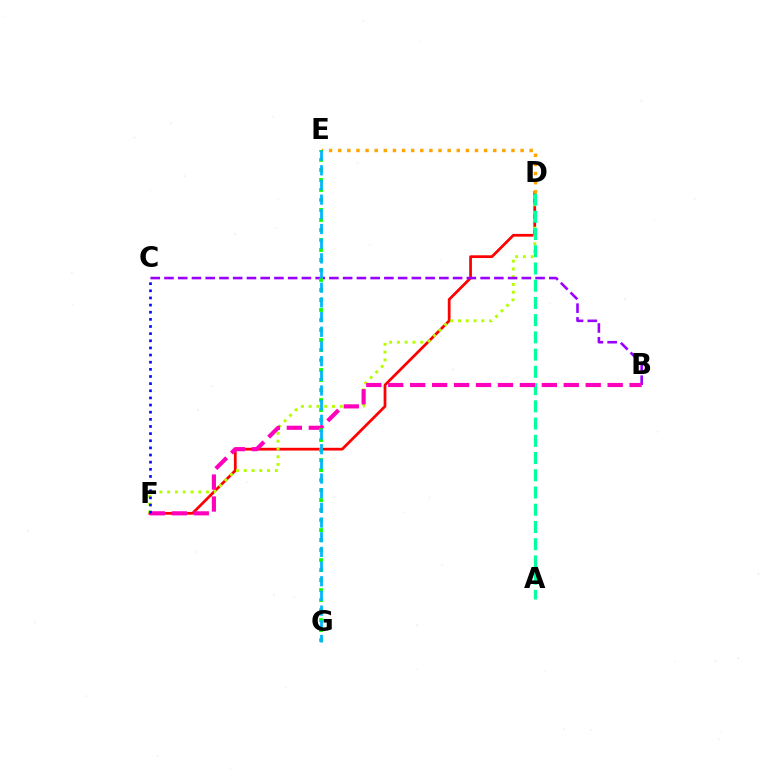{('D', 'F'): [{'color': '#ff0000', 'line_style': 'solid', 'thickness': 1.97}, {'color': '#b3ff00', 'line_style': 'dotted', 'thickness': 2.11}], ('A', 'D'): [{'color': '#00ff9d', 'line_style': 'dashed', 'thickness': 2.34}], ('B', 'C'): [{'color': '#9b00ff', 'line_style': 'dashed', 'thickness': 1.87}], ('D', 'E'): [{'color': '#ffa500', 'line_style': 'dotted', 'thickness': 2.48}], ('B', 'F'): [{'color': '#ff00bd', 'line_style': 'dashed', 'thickness': 2.98}], ('C', 'F'): [{'color': '#0010ff', 'line_style': 'dotted', 'thickness': 1.94}], ('E', 'G'): [{'color': '#08ff00', 'line_style': 'dotted', 'thickness': 2.72}, {'color': '#00b5ff', 'line_style': 'dashed', 'thickness': 1.99}]}